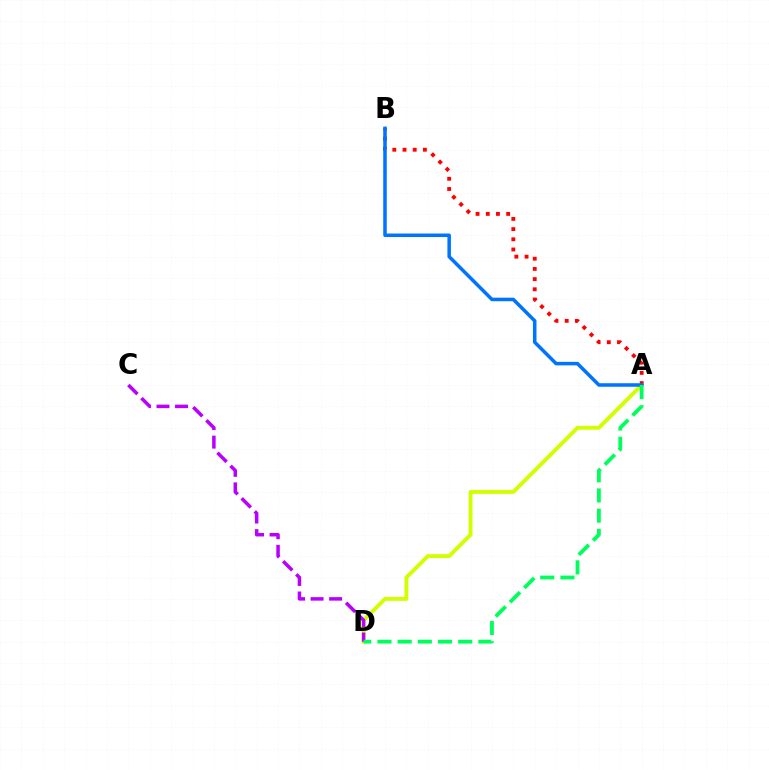{('A', 'D'): [{'color': '#d1ff00', 'line_style': 'solid', 'thickness': 2.8}, {'color': '#00ff5c', 'line_style': 'dashed', 'thickness': 2.74}], ('A', 'B'): [{'color': '#ff0000', 'line_style': 'dotted', 'thickness': 2.77}, {'color': '#0074ff', 'line_style': 'solid', 'thickness': 2.54}], ('C', 'D'): [{'color': '#b900ff', 'line_style': 'dashed', 'thickness': 2.52}]}